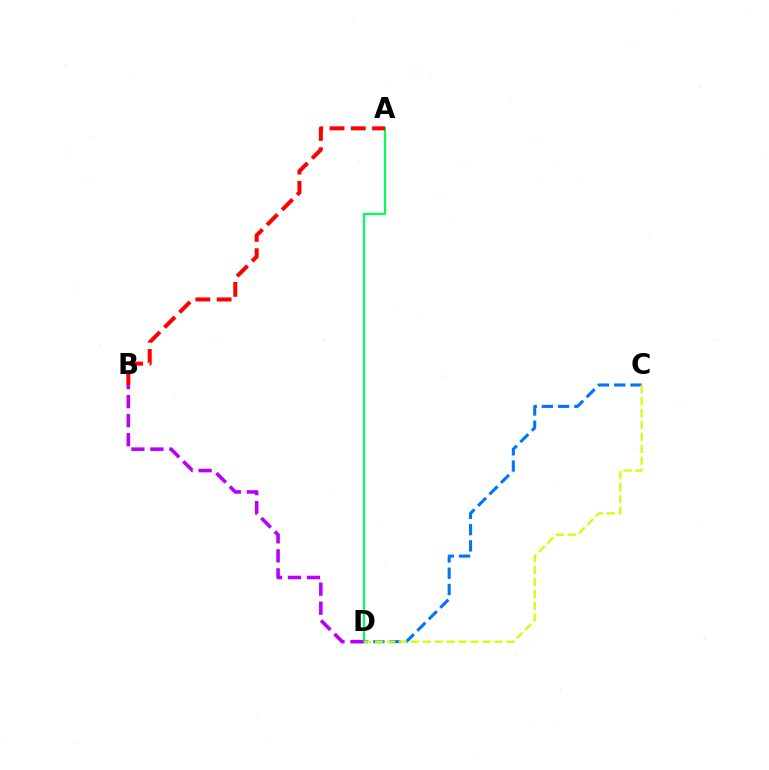{('A', 'D'): [{'color': '#00ff5c', 'line_style': 'solid', 'thickness': 1.56}], ('C', 'D'): [{'color': '#0074ff', 'line_style': 'dashed', 'thickness': 2.21}, {'color': '#d1ff00', 'line_style': 'dashed', 'thickness': 1.62}], ('A', 'B'): [{'color': '#ff0000', 'line_style': 'dashed', 'thickness': 2.89}], ('B', 'D'): [{'color': '#b900ff', 'line_style': 'dashed', 'thickness': 2.58}]}